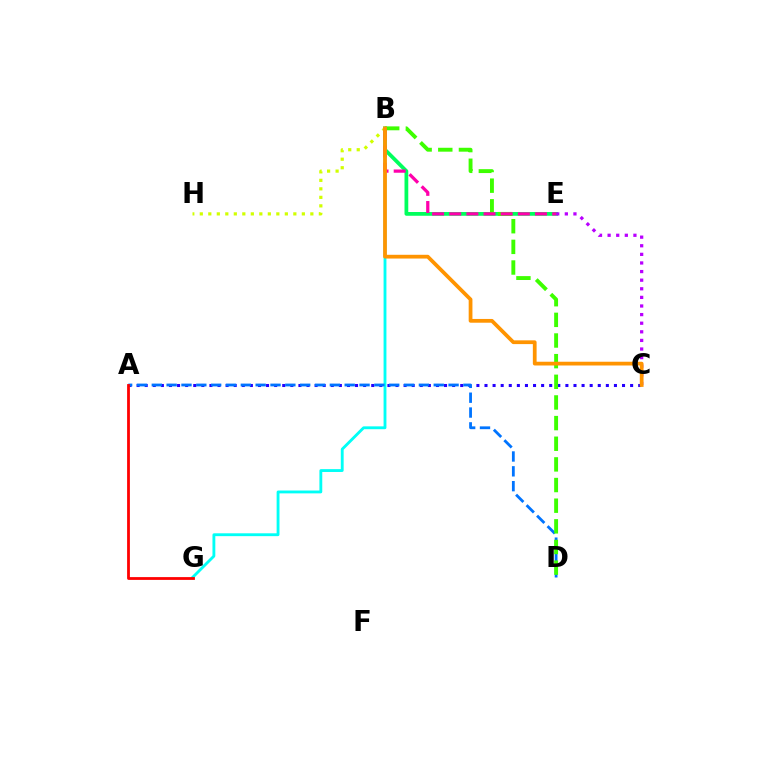{('B', 'E'): [{'color': '#00ff5c', 'line_style': 'solid', 'thickness': 2.71}, {'color': '#ff00ac', 'line_style': 'dashed', 'thickness': 2.33}], ('A', 'C'): [{'color': '#2500ff', 'line_style': 'dotted', 'thickness': 2.2}], ('B', 'H'): [{'color': '#d1ff00', 'line_style': 'dotted', 'thickness': 2.31}], ('B', 'G'): [{'color': '#00fff6', 'line_style': 'solid', 'thickness': 2.05}], ('A', 'D'): [{'color': '#0074ff', 'line_style': 'dashed', 'thickness': 2.02}], ('A', 'G'): [{'color': '#ff0000', 'line_style': 'solid', 'thickness': 2.01}], ('C', 'E'): [{'color': '#b900ff', 'line_style': 'dotted', 'thickness': 2.34}], ('B', 'D'): [{'color': '#3dff00', 'line_style': 'dashed', 'thickness': 2.81}], ('B', 'C'): [{'color': '#ff9400', 'line_style': 'solid', 'thickness': 2.71}]}